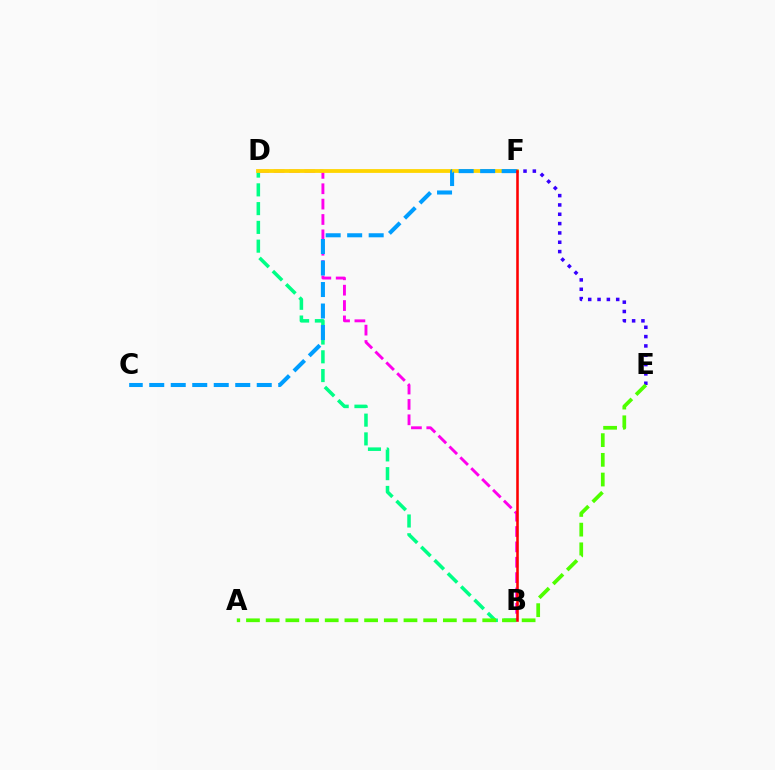{('B', 'D'): [{'color': '#00ff86', 'line_style': 'dashed', 'thickness': 2.55}, {'color': '#ff00ed', 'line_style': 'dashed', 'thickness': 2.09}], ('D', 'F'): [{'color': '#ffd500', 'line_style': 'solid', 'thickness': 2.74}], ('C', 'F'): [{'color': '#009eff', 'line_style': 'dashed', 'thickness': 2.92}], ('E', 'F'): [{'color': '#3700ff', 'line_style': 'dotted', 'thickness': 2.53}], ('A', 'E'): [{'color': '#4fff00', 'line_style': 'dashed', 'thickness': 2.67}], ('B', 'F'): [{'color': '#ff0000', 'line_style': 'solid', 'thickness': 1.85}]}